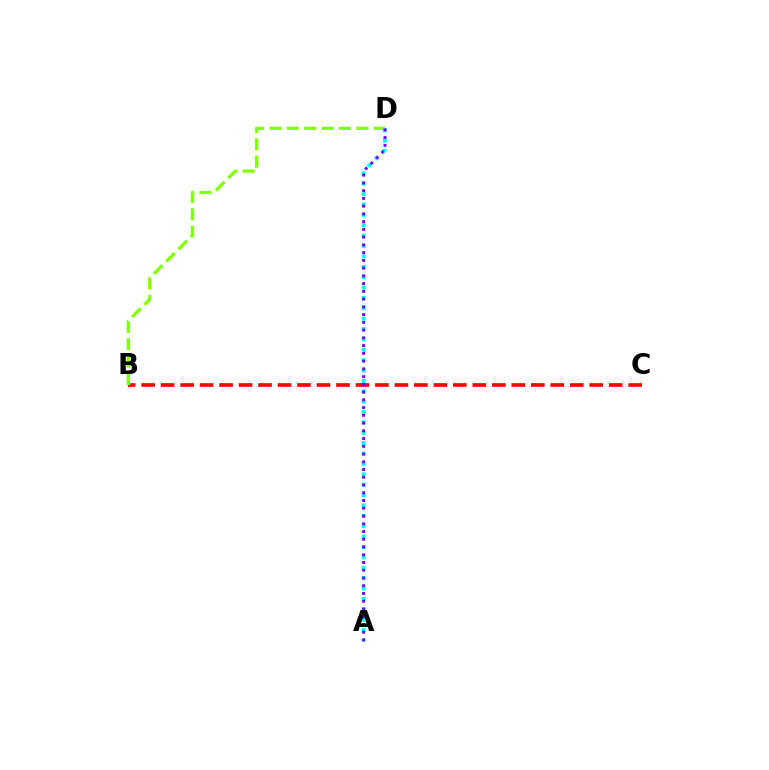{('B', 'C'): [{'color': '#ff0000', 'line_style': 'dashed', 'thickness': 2.65}], ('A', 'D'): [{'color': '#00fff6', 'line_style': 'dotted', 'thickness': 2.82}, {'color': '#7200ff', 'line_style': 'dotted', 'thickness': 2.1}], ('B', 'D'): [{'color': '#84ff00', 'line_style': 'dashed', 'thickness': 2.36}]}